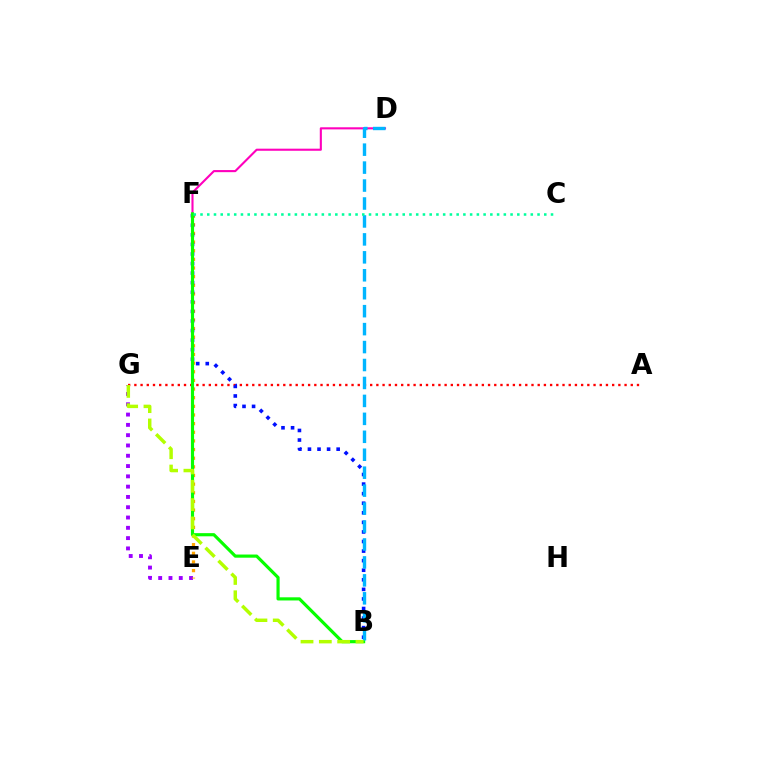{('E', 'G'): [{'color': '#9b00ff', 'line_style': 'dotted', 'thickness': 2.8}], ('E', 'F'): [{'color': '#ffa500', 'line_style': 'dotted', 'thickness': 2.35}], ('A', 'G'): [{'color': '#ff0000', 'line_style': 'dotted', 'thickness': 1.69}], ('B', 'F'): [{'color': '#0010ff', 'line_style': 'dotted', 'thickness': 2.6}, {'color': '#08ff00', 'line_style': 'solid', 'thickness': 2.28}], ('D', 'F'): [{'color': '#ff00bd', 'line_style': 'solid', 'thickness': 1.51}], ('B', 'D'): [{'color': '#00b5ff', 'line_style': 'dashed', 'thickness': 2.44}], ('C', 'F'): [{'color': '#00ff9d', 'line_style': 'dotted', 'thickness': 1.83}], ('B', 'G'): [{'color': '#b3ff00', 'line_style': 'dashed', 'thickness': 2.49}]}